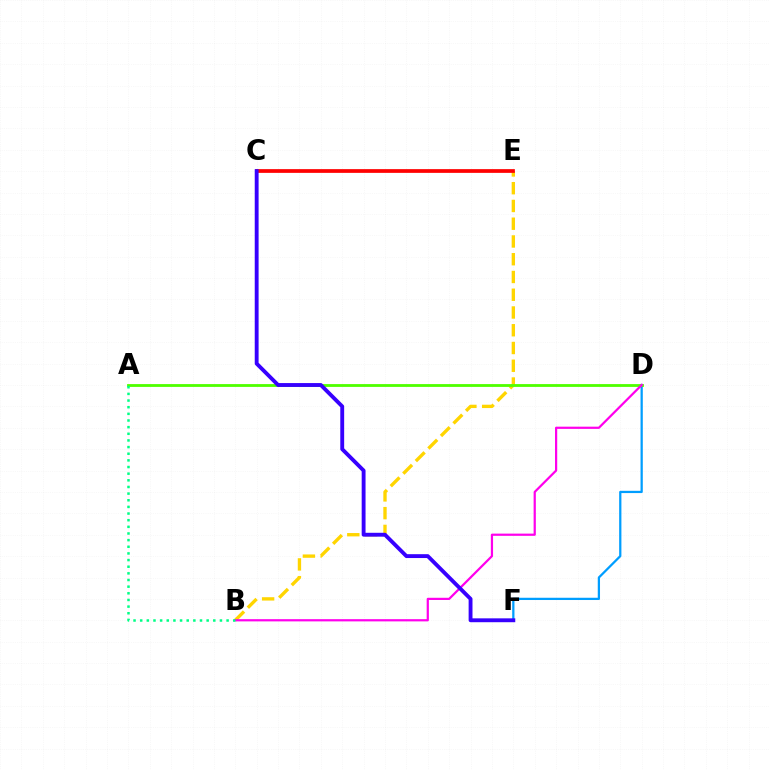{('B', 'E'): [{'color': '#ffd500', 'line_style': 'dashed', 'thickness': 2.41}], ('D', 'F'): [{'color': '#009eff', 'line_style': 'solid', 'thickness': 1.62}], ('A', 'D'): [{'color': '#4fff00', 'line_style': 'solid', 'thickness': 2.02}], ('C', 'E'): [{'color': '#ff0000', 'line_style': 'solid', 'thickness': 2.68}], ('B', 'D'): [{'color': '#ff00ed', 'line_style': 'solid', 'thickness': 1.6}], ('C', 'F'): [{'color': '#3700ff', 'line_style': 'solid', 'thickness': 2.78}], ('A', 'B'): [{'color': '#00ff86', 'line_style': 'dotted', 'thickness': 1.81}]}